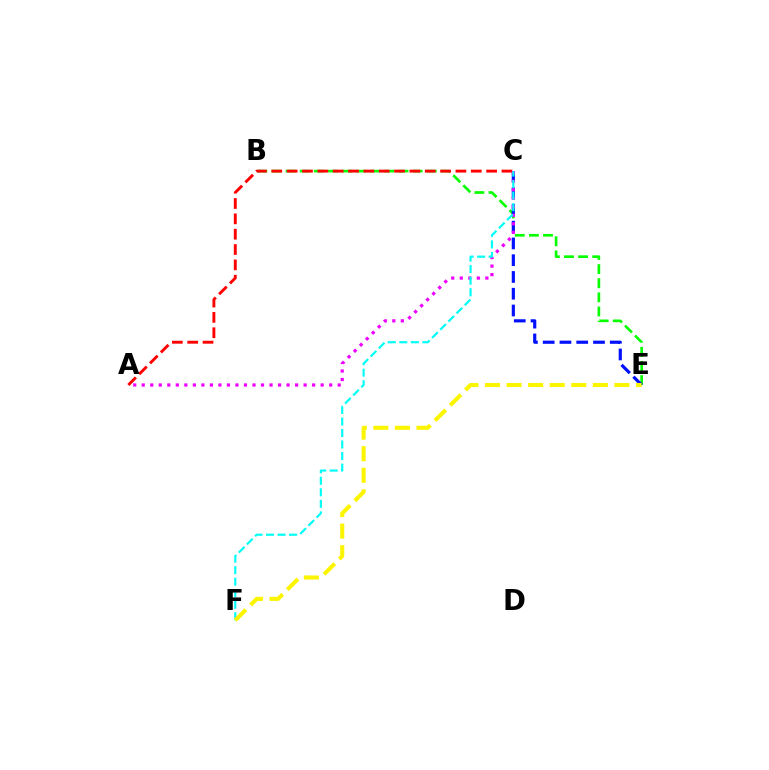{('B', 'E'): [{'color': '#08ff00', 'line_style': 'dashed', 'thickness': 1.92}], ('C', 'E'): [{'color': '#0010ff', 'line_style': 'dashed', 'thickness': 2.28}], ('A', 'C'): [{'color': '#ff0000', 'line_style': 'dashed', 'thickness': 2.08}, {'color': '#ee00ff', 'line_style': 'dotted', 'thickness': 2.31}], ('C', 'F'): [{'color': '#00fff6', 'line_style': 'dashed', 'thickness': 1.57}], ('E', 'F'): [{'color': '#fcf500', 'line_style': 'dashed', 'thickness': 2.93}]}